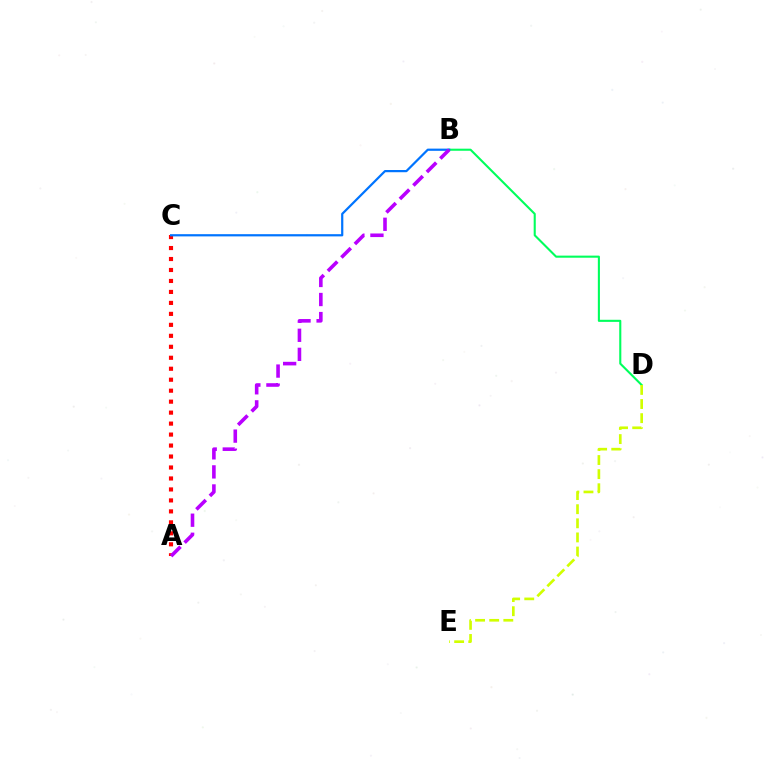{('A', 'C'): [{'color': '#ff0000', 'line_style': 'dotted', 'thickness': 2.98}], ('B', 'D'): [{'color': '#00ff5c', 'line_style': 'solid', 'thickness': 1.51}], ('D', 'E'): [{'color': '#d1ff00', 'line_style': 'dashed', 'thickness': 1.92}], ('B', 'C'): [{'color': '#0074ff', 'line_style': 'solid', 'thickness': 1.59}], ('A', 'B'): [{'color': '#b900ff', 'line_style': 'dashed', 'thickness': 2.59}]}